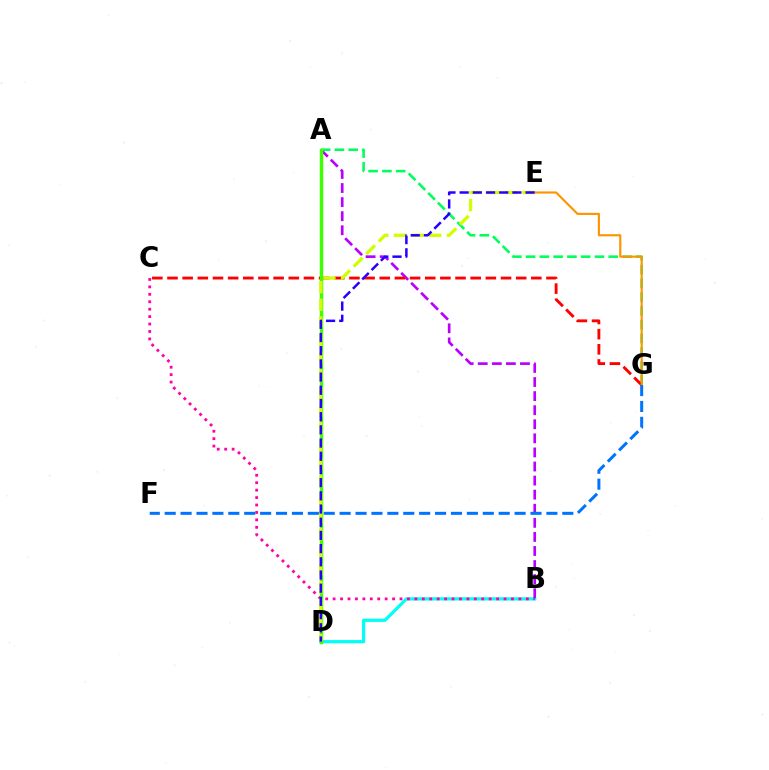{('B', 'D'): [{'color': '#00fff6', 'line_style': 'solid', 'thickness': 2.32}], ('A', 'B'): [{'color': '#b900ff', 'line_style': 'dashed', 'thickness': 1.91}], ('A', 'G'): [{'color': '#00ff5c', 'line_style': 'dashed', 'thickness': 1.87}], ('B', 'C'): [{'color': '#ff00ac', 'line_style': 'dotted', 'thickness': 2.02}], ('C', 'G'): [{'color': '#ff0000', 'line_style': 'dashed', 'thickness': 2.06}], ('A', 'D'): [{'color': '#3dff00', 'line_style': 'solid', 'thickness': 2.47}], ('E', 'G'): [{'color': '#ff9400', 'line_style': 'solid', 'thickness': 1.55}], ('D', 'E'): [{'color': '#d1ff00', 'line_style': 'dashed', 'thickness': 2.4}, {'color': '#2500ff', 'line_style': 'dashed', 'thickness': 1.79}], ('F', 'G'): [{'color': '#0074ff', 'line_style': 'dashed', 'thickness': 2.16}]}